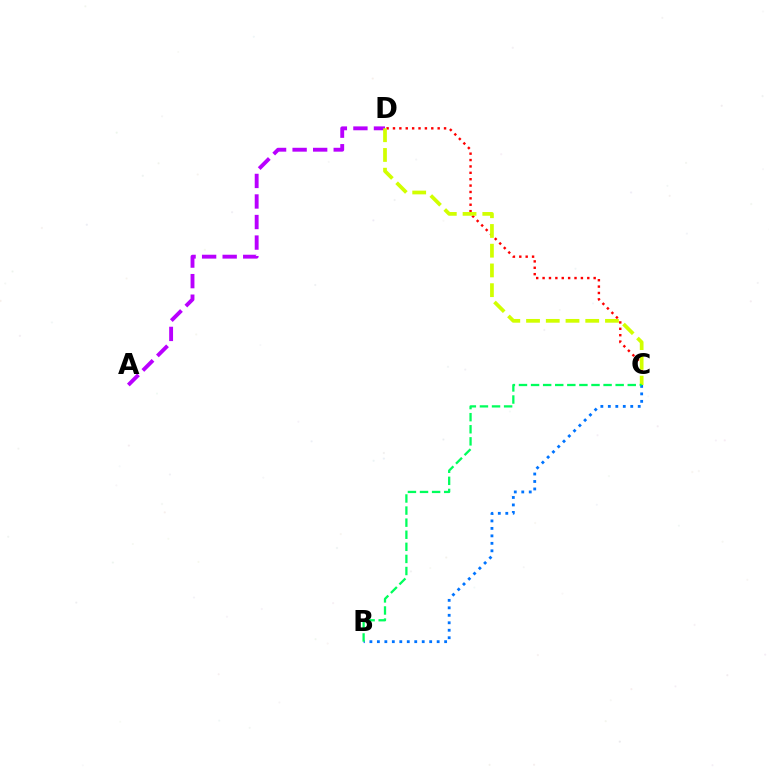{('C', 'D'): [{'color': '#ff0000', 'line_style': 'dotted', 'thickness': 1.73}, {'color': '#d1ff00', 'line_style': 'dashed', 'thickness': 2.68}], ('B', 'C'): [{'color': '#0074ff', 'line_style': 'dotted', 'thickness': 2.03}, {'color': '#00ff5c', 'line_style': 'dashed', 'thickness': 1.64}], ('A', 'D'): [{'color': '#b900ff', 'line_style': 'dashed', 'thickness': 2.79}]}